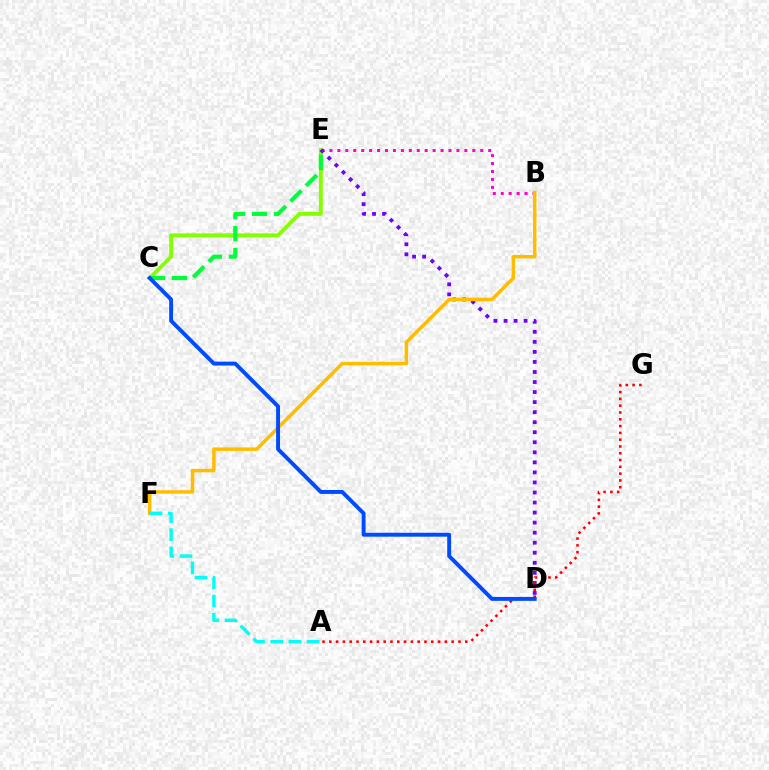{('B', 'E'): [{'color': '#ff00cf', 'line_style': 'dotted', 'thickness': 2.16}], ('C', 'E'): [{'color': '#84ff00', 'line_style': 'solid', 'thickness': 2.78}, {'color': '#00ff39', 'line_style': 'dashed', 'thickness': 2.98}], ('D', 'E'): [{'color': '#7200ff', 'line_style': 'dotted', 'thickness': 2.73}], ('B', 'F'): [{'color': '#ffbd00', 'line_style': 'solid', 'thickness': 2.51}], ('A', 'G'): [{'color': '#ff0000', 'line_style': 'dotted', 'thickness': 1.85}], ('A', 'F'): [{'color': '#00fff6', 'line_style': 'dashed', 'thickness': 2.47}], ('C', 'D'): [{'color': '#004bff', 'line_style': 'solid', 'thickness': 2.82}]}